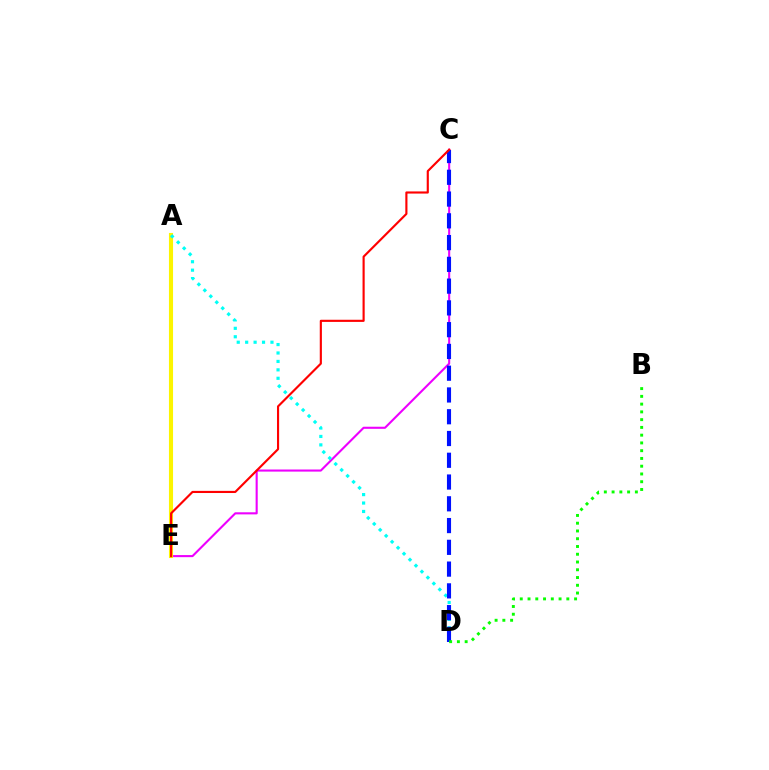{('C', 'E'): [{'color': '#ee00ff', 'line_style': 'solid', 'thickness': 1.51}, {'color': '#ff0000', 'line_style': 'solid', 'thickness': 1.54}], ('A', 'E'): [{'color': '#fcf500', 'line_style': 'solid', 'thickness': 2.95}], ('A', 'D'): [{'color': '#00fff6', 'line_style': 'dotted', 'thickness': 2.29}], ('C', 'D'): [{'color': '#0010ff', 'line_style': 'dashed', 'thickness': 2.96}], ('B', 'D'): [{'color': '#08ff00', 'line_style': 'dotted', 'thickness': 2.11}]}